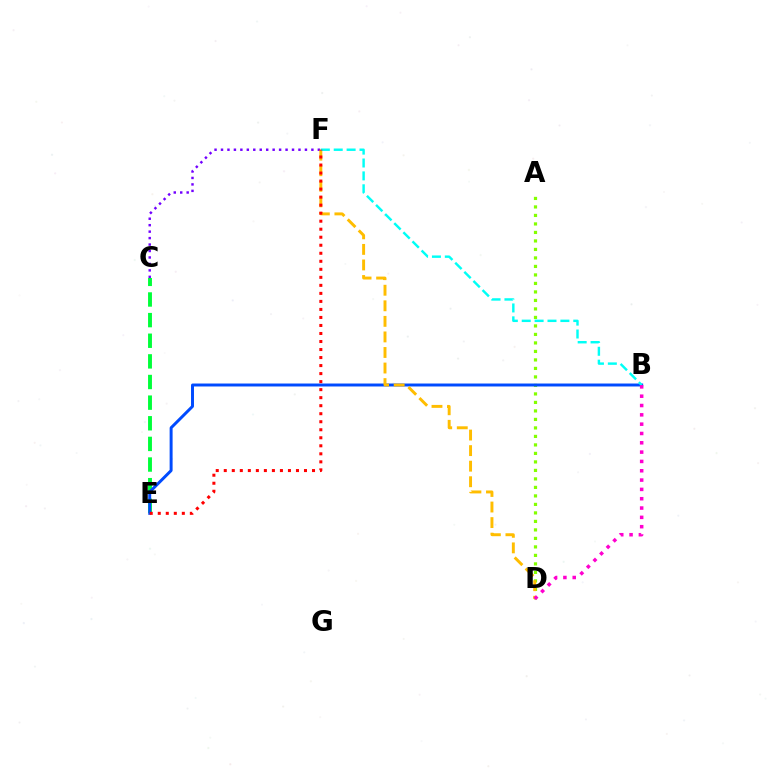{('A', 'D'): [{'color': '#84ff00', 'line_style': 'dotted', 'thickness': 2.31}], ('C', 'E'): [{'color': '#00ff39', 'line_style': 'dashed', 'thickness': 2.8}], ('C', 'F'): [{'color': '#7200ff', 'line_style': 'dotted', 'thickness': 1.75}], ('B', 'E'): [{'color': '#004bff', 'line_style': 'solid', 'thickness': 2.13}], ('D', 'F'): [{'color': '#ffbd00', 'line_style': 'dashed', 'thickness': 2.11}], ('B', 'F'): [{'color': '#00fff6', 'line_style': 'dashed', 'thickness': 1.75}], ('E', 'F'): [{'color': '#ff0000', 'line_style': 'dotted', 'thickness': 2.18}], ('B', 'D'): [{'color': '#ff00cf', 'line_style': 'dotted', 'thickness': 2.53}]}